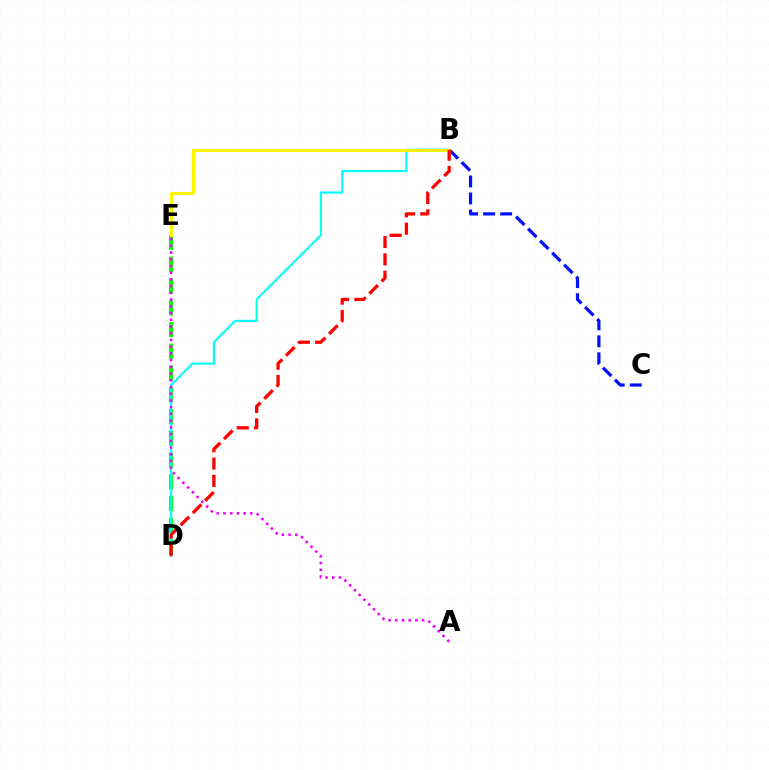{('D', 'E'): [{'color': '#08ff00', 'line_style': 'dashed', 'thickness': 2.95}], ('B', 'D'): [{'color': '#00fff6', 'line_style': 'solid', 'thickness': 1.51}, {'color': '#ff0000', 'line_style': 'dashed', 'thickness': 2.36}], ('B', 'C'): [{'color': '#0010ff', 'line_style': 'dashed', 'thickness': 2.31}], ('B', 'E'): [{'color': '#fcf500', 'line_style': 'solid', 'thickness': 2.23}], ('A', 'E'): [{'color': '#ee00ff', 'line_style': 'dotted', 'thickness': 1.83}]}